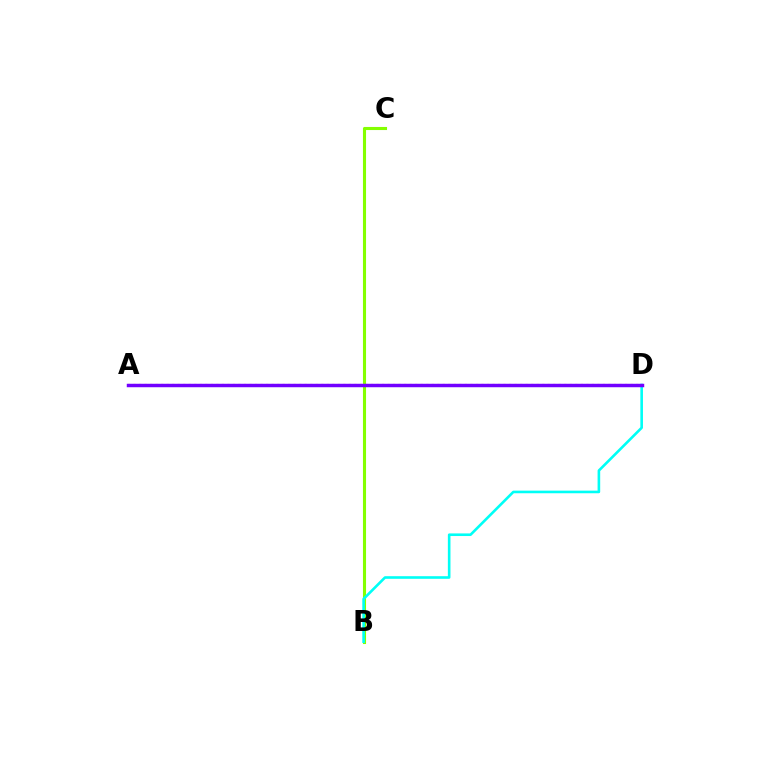{('B', 'C'): [{'color': '#84ff00', 'line_style': 'solid', 'thickness': 2.23}], ('A', 'D'): [{'color': '#ff0000', 'line_style': 'dotted', 'thickness': 1.5}, {'color': '#7200ff', 'line_style': 'solid', 'thickness': 2.49}], ('B', 'D'): [{'color': '#00fff6', 'line_style': 'solid', 'thickness': 1.88}]}